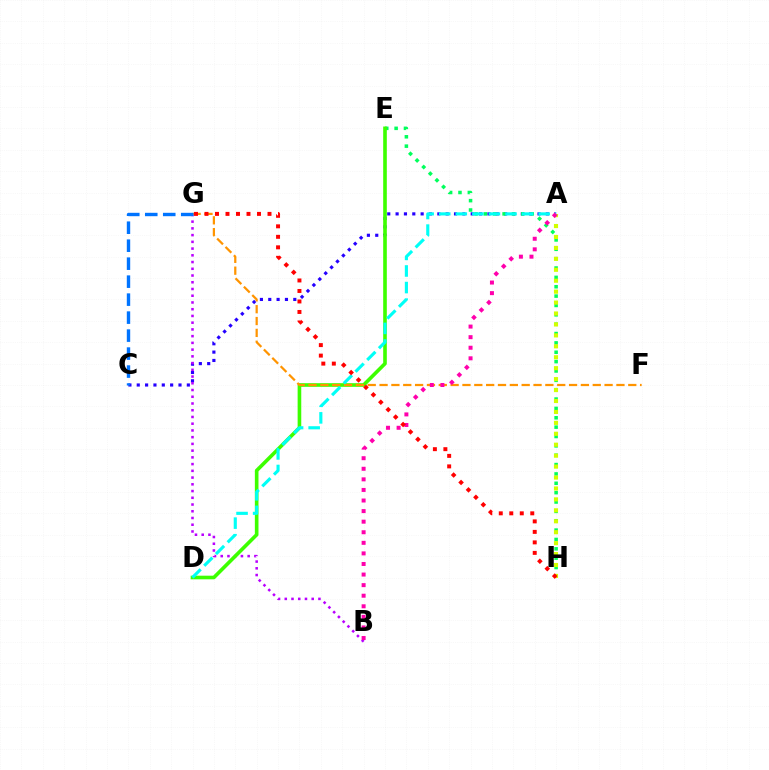{('A', 'C'): [{'color': '#2500ff', 'line_style': 'dotted', 'thickness': 2.27}], ('B', 'G'): [{'color': '#b900ff', 'line_style': 'dotted', 'thickness': 1.83}], ('E', 'H'): [{'color': '#00ff5c', 'line_style': 'dotted', 'thickness': 2.54}], ('D', 'E'): [{'color': '#3dff00', 'line_style': 'solid', 'thickness': 2.61}], ('A', 'H'): [{'color': '#d1ff00', 'line_style': 'dotted', 'thickness': 2.97}], ('F', 'G'): [{'color': '#ff9400', 'line_style': 'dashed', 'thickness': 1.61}], ('A', 'D'): [{'color': '#00fff6', 'line_style': 'dashed', 'thickness': 2.25}], ('C', 'G'): [{'color': '#0074ff', 'line_style': 'dashed', 'thickness': 2.44}], ('A', 'B'): [{'color': '#ff00ac', 'line_style': 'dotted', 'thickness': 2.87}], ('G', 'H'): [{'color': '#ff0000', 'line_style': 'dotted', 'thickness': 2.85}]}